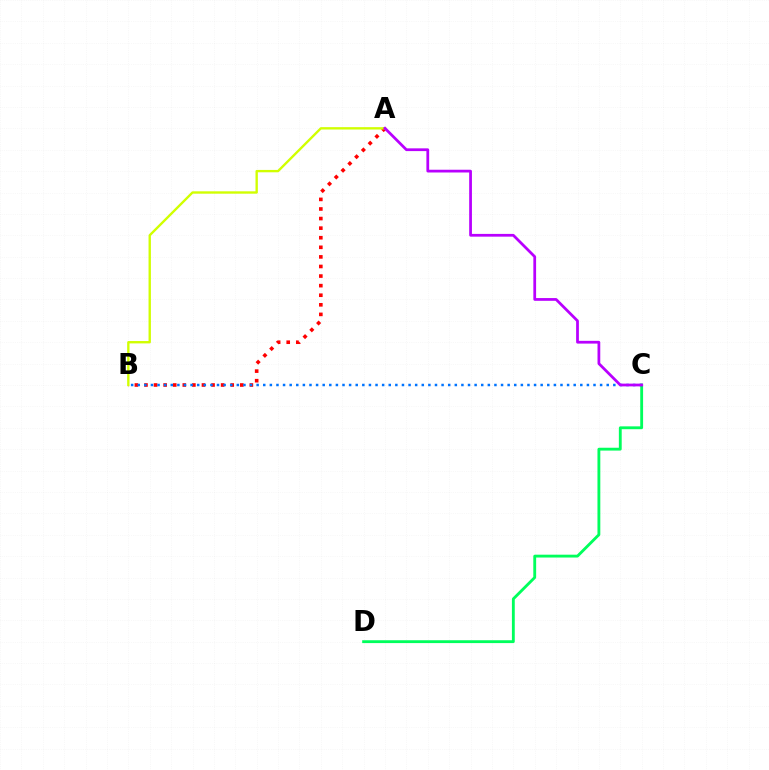{('A', 'B'): [{'color': '#ff0000', 'line_style': 'dotted', 'thickness': 2.6}, {'color': '#d1ff00', 'line_style': 'solid', 'thickness': 1.7}], ('C', 'D'): [{'color': '#00ff5c', 'line_style': 'solid', 'thickness': 2.05}], ('B', 'C'): [{'color': '#0074ff', 'line_style': 'dotted', 'thickness': 1.79}], ('A', 'C'): [{'color': '#b900ff', 'line_style': 'solid', 'thickness': 1.98}]}